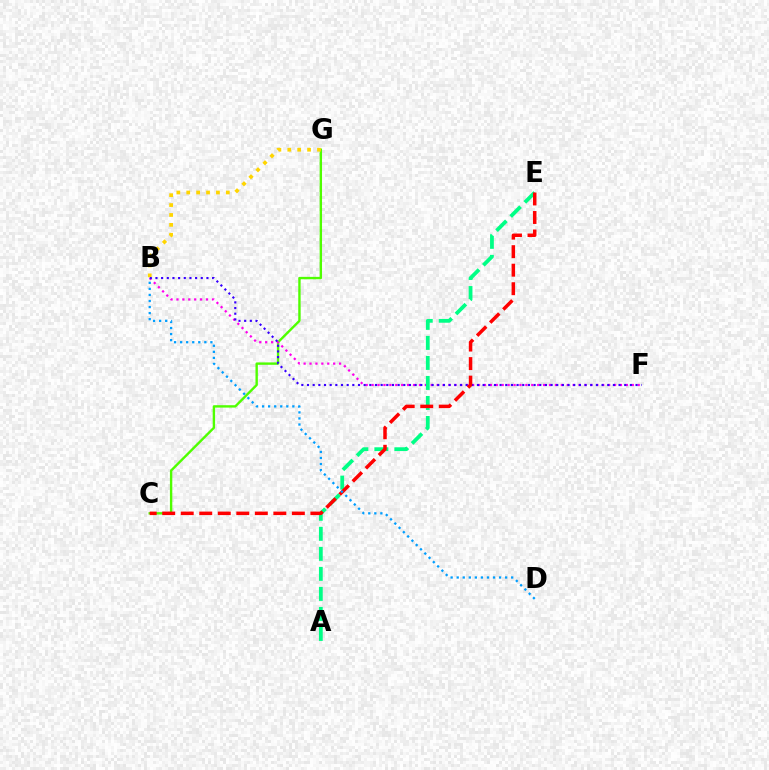{('C', 'G'): [{'color': '#4fff00', 'line_style': 'solid', 'thickness': 1.72}], ('B', 'G'): [{'color': '#ffd500', 'line_style': 'dotted', 'thickness': 2.69}], ('B', 'F'): [{'color': '#ff00ed', 'line_style': 'dotted', 'thickness': 1.61}, {'color': '#3700ff', 'line_style': 'dotted', 'thickness': 1.54}], ('A', 'E'): [{'color': '#00ff86', 'line_style': 'dashed', 'thickness': 2.72}], ('C', 'E'): [{'color': '#ff0000', 'line_style': 'dashed', 'thickness': 2.52}], ('B', 'D'): [{'color': '#009eff', 'line_style': 'dotted', 'thickness': 1.64}]}